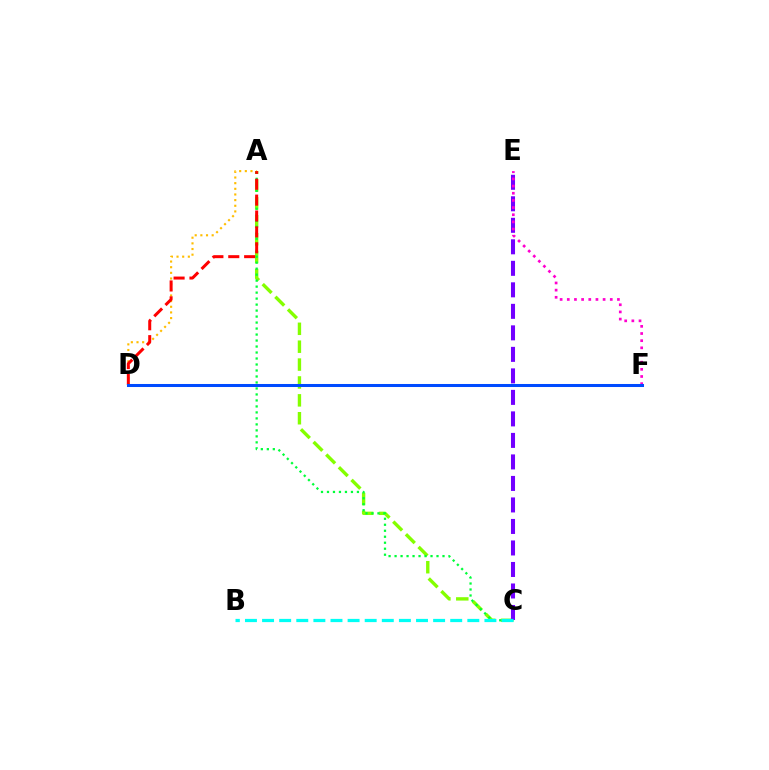{('A', 'C'): [{'color': '#84ff00', 'line_style': 'dashed', 'thickness': 2.43}, {'color': '#00ff39', 'line_style': 'dotted', 'thickness': 1.63}], ('C', 'E'): [{'color': '#7200ff', 'line_style': 'dashed', 'thickness': 2.92}], ('B', 'C'): [{'color': '#00fff6', 'line_style': 'dashed', 'thickness': 2.32}], ('A', 'D'): [{'color': '#ffbd00', 'line_style': 'dotted', 'thickness': 1.54}, {'color': '#ff0000', 'line_style': 'dashed', 'thickness': 2.16}], ('E', 'F'): [{'color': '#ff00cf', 'line_style': 'dotted', 'thickness': 1.95}], ('D', 'F'): [{'color': '#004bff', 'line_style': 'solid', 'thickness': 2.18}]}